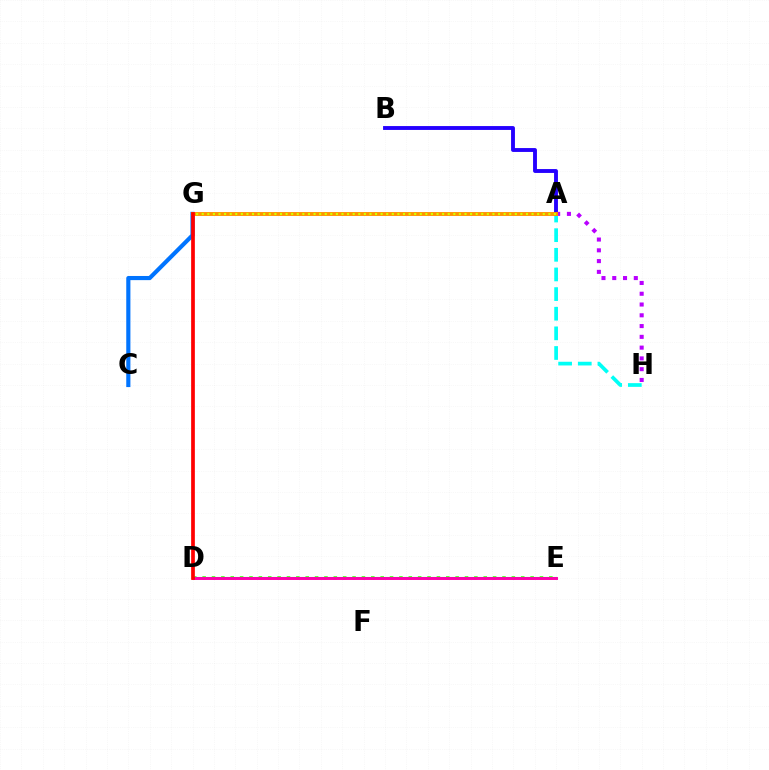{('C', 'G'): [{'color': '#0074ff', 'line_style': 'solid', 'thickness': 2.99}], ('A', 'B'): [{'color': '#2500ff', 'line_style': 'solid', 'thickness': 2.79}], ('D', 'E'): [{'color': '#3dff00', 'line_style': 'dotted', 'thickness': 2.55}, {'color': '#00ff5c', 'line_style': 'solid', 'thickness': 1.52}, {'color': '#ff00ac', 'line_style': 'solid', 'thickness': 2.12}], ('A', 'H'): [{'color': '#00fff6', 'line_style': 'dashed', 'thickness': 2.67}, {'color': '#b900ff', 'line_style': 'dotted', 'thickness': 2.93}], ('A', 'G'): [{'color': '#ff9400', 'line_style': 'solid', 'thickness': 2.81}, {'color': '#d1ff00', 'line_style': 'dotted', 'thickness': 1.52}], ('D', 'G'): [{'color': '#ff0000', 'line_style': 'solid', 'thickness': 2.67}]}